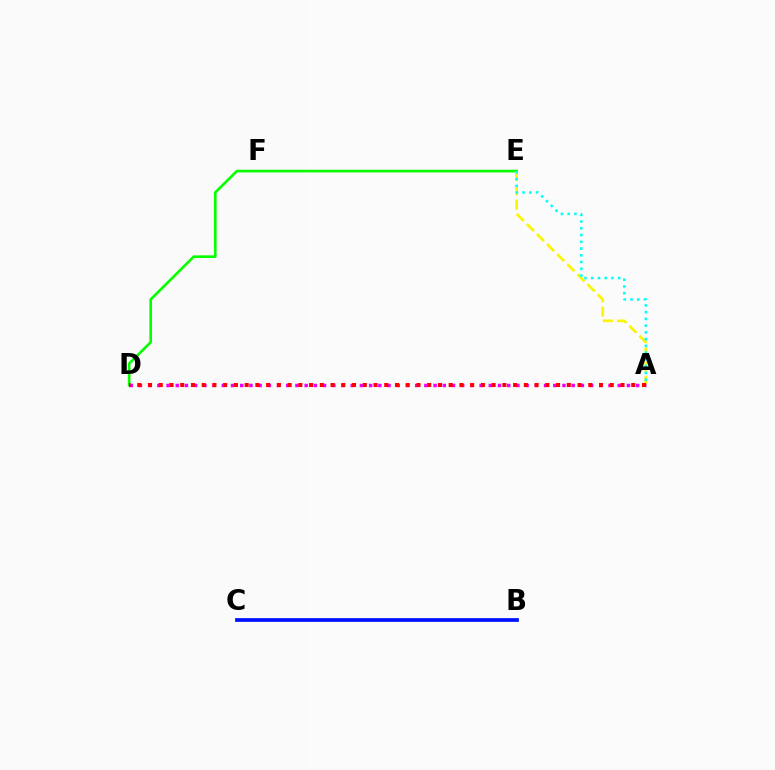{('D', 'E'): [{'color': '#08ff00', 'line_style': 'solid', 'thickness': 1.91}], ('A', 'E'): [{'color': '#fcf500', 'line_style': 'dashed', 'thickness': 1.94}, {'color': '#00fff6', 'line_style': 'dotted', 'thickness': 1.83}], ('A', 'D'): [{'color': '#ee00ff', 'line_style': 'dotted', 'thickness': 2.5}, {'color': '#ff0000', 'line_style': 'dotted', 'thickness': 2.92}], ('B', 'C'): [{'color': '#0010ff', 'line_style': 'solid', 'thickness': 2.68}]}